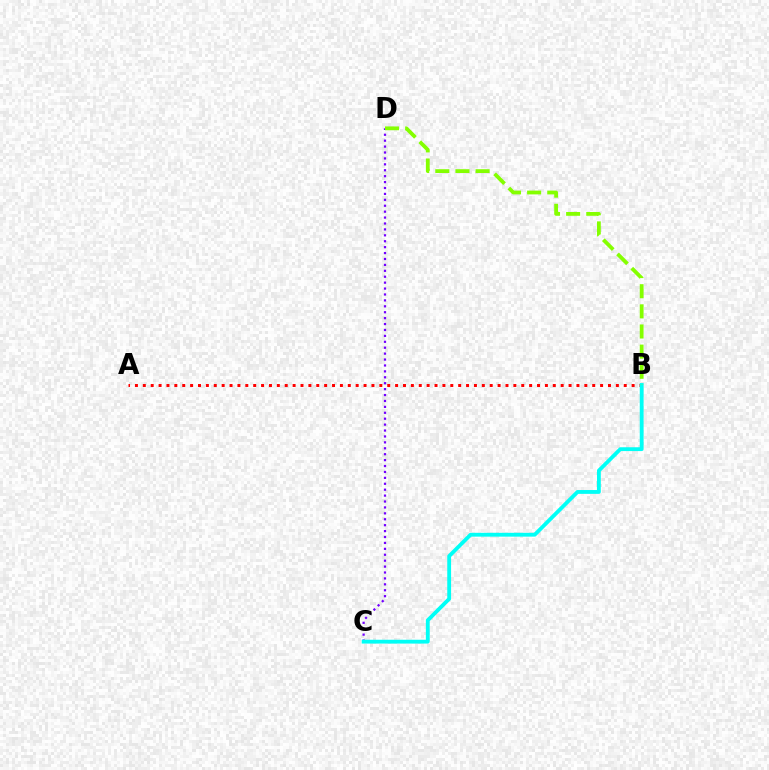{('C', 'D'): [{'color': '#7200ff', 'line_style': 'dotted', 'thickness': 1.61}], ('A', 'B'): [{'color': '#ff0000', 'line_style': 'dotted', 'thickness': 2.14}], ('B', 'C'): [{'color': '#00fff6', 'line_style': 'solid', 'thickness': 2.76}], ('B', 'D'): [{'color': '#84ff00', 'line_style': 'dashed', 'thickness': 2.74}]}